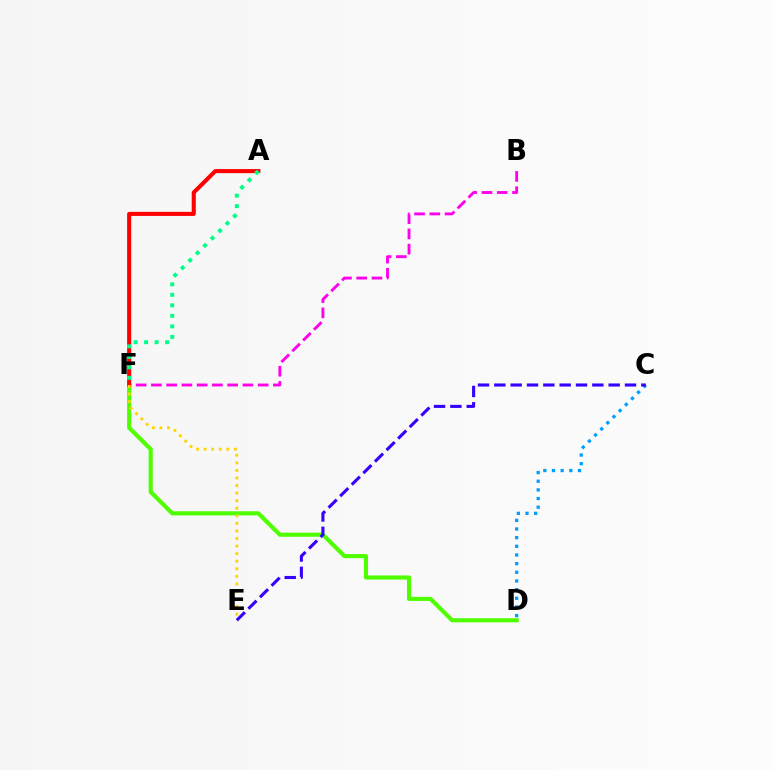{('D', 'F'): [{'color': '#4fff00', 'line_style': 'solid', 'thickness': 2.98}], ('C', 'D'): [{'color': '#009eff', 'line_style': 'dotted', 'thickness': 2.35}], ('B', 'F'): [{'color': '#ff00ed', 'line_style': 'dashed', 'thickness': 2.07}], ('A', 'F'): [{'color': '#ff0000', 'line_style': 'solid', 'thickness': 2.94}, {'color': '#00ff86', 'line_style': 'dotted', 'thickness': 2.85}], ('E', 'F'): [{'color': '#ffd500', 'line_style': 'dotted', 'thickness': 2.06}], ('C', 'E'): [{'color': '#3700ff', 'line_style': 'dashed', 'thickness': 2.22}]}